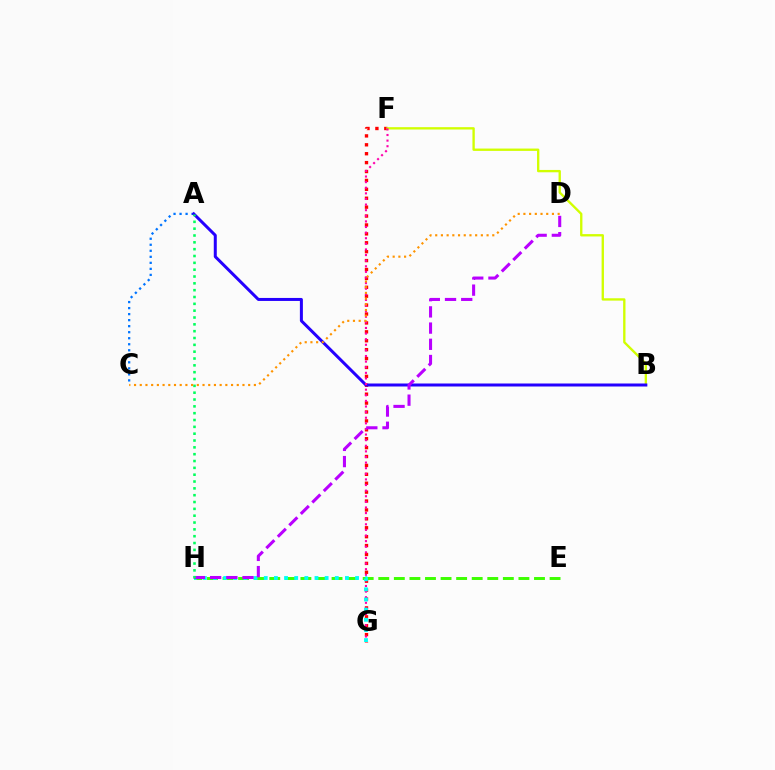{('F', 'G'): [{'color': '#ff0000', 'line_style': 'dotted', 'thickness': 2.42}, {'color': '#ff00ac', 'line_style': 'dotted', 'thickness': 1.52}], ('B', 'F'): [{'color': '#d1ff00', 'line_style': 'solid', 'thickness': 1.69}], ('E', 'H'): [{'color': '#3dff00', 'line_style': 'dashed', 'thickness': 2.12}], ('A', 'C'): [{'color': '#0074ff', 'line_style': 'dotted', 'thickness': 1.64}], ('A', 'B'): [{'color': '#2500ff', 'line_style': 'solid', 'thickness': 2.16}], ('G', 'H'): [{'color': '#00fff6', 'line_style': 'dotted', 'thickness': 2.76}], ('D', 'H'): [{'color': '#b900ff', 'line_style': 'dashed', 'thickness': 2.2}], ('A', 'H'): [{'color': '#00ff5c', 'line_style': 'dotted', 'thickness': 1.86}], ('C', 'D'): [{'color': '#ff9400', 'line_style': 'dotted', 'thickness': 1.55}]}